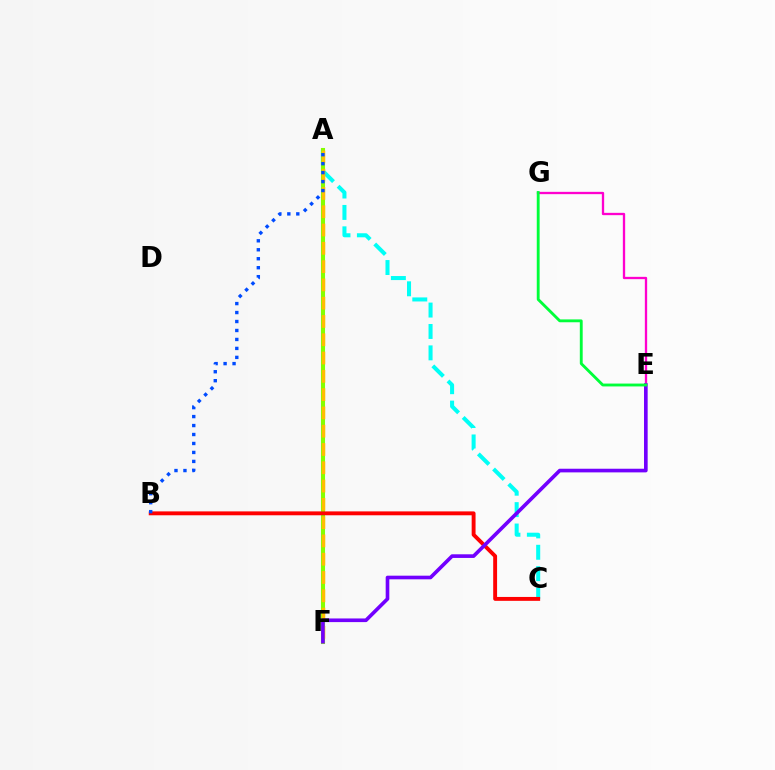{('A', 'C'): [{'color': '#00fff6', 'line_style': 'dashed', 'thickness': 2.91}], ('A', 'F'): [{'color': '#84ff00', 'line_style': 'solid', 'thickness': 2.94}, {'color': '#ffbd00', 'line_style': 'dashed', 'thickness': 2.48}], ('B', 'C'): [{'color': '#ff0000', 'line_style': 'solid', 'thickness': 2.8}], ('E', 'G'): [{'color': '#ff00cf', 'line_style': 'solid', 'thickness': 1.66}, {'color': '#00ff39', 'line_style': 'solid', 'thickness': 2.06}], ('E', 'F'): [{'color': '#7200ff', 'line_style': 'solid', 'thickness': 2.62}], ('A', 'B'): [{'color': '#004bff', 'line_style': 'dotted', 'thickness': 2.44}]}